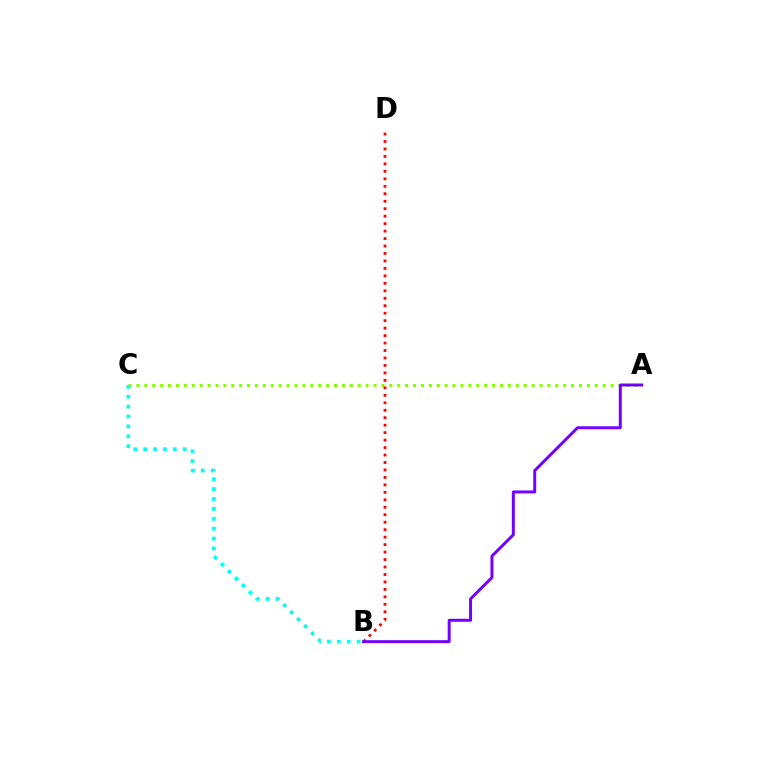{('A', 'C'): [{'color': '#84ff00', 'line_style': 'dotted', 'thickness': 2.15}], ('B', 'C'): [{'color': '#00fff6', 'line_style': 'dotted', 'thickness': 2.69}], ('B', 'D'): [{'color': '#ff0000', 'line_style': 'dotted', 'thickness': 2.03}], ('A', 'B'): [{'color': '#7200ff', 'line_style': 'solid', 'thickness': 2.14}]}